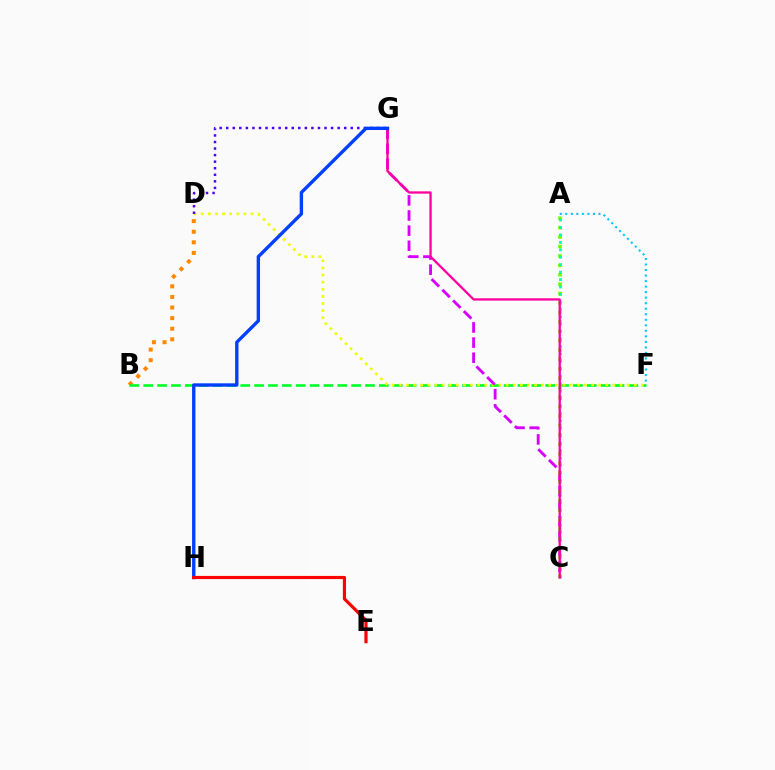{('B', 'D'): [{'color': '#ff8800', 'line_style': 'dotted', 'thickness': 2.88}], ('B', 'F'): [{'color': '#00ff27', 'line_style': 'dashed', 'thickness': 1.88}], ('D', 'F'): [{'color': '#eeff00', 'line_style': 'dotted', 'thickness': 1.94}], ('C', 'G'): [{'color': '#d600ff', 'line_style': 'dashed', 'thickness': 2.06}, {'color': '#ff00a0', 'line_style': 'solid', 'thickness': 1.67}], ('A', 'C'): [{'color': '#66ff00', 'line_style': 'dotted', 'thickness': 2.56}, {'color': '#00ffaf', 'line_style': 'dotted', 'thickness': 2.02}], ('D', 'G'): [{'color': '#4f00ff', 'line_style': 'dotted', 'thickness': 1.78}], ('A', 'F'): [{'color': '#00c7ff', 'line_style': 'dotted', 'thickness': 1.5}], ('G', 'H'): [{'color': '#003fff', 'line_style': 'solid', 'thickness': 2.43}], ('E', 'H'): [{'color': '#ff0000', 'line_style': 'solid', 'thickness': 2.28}]}